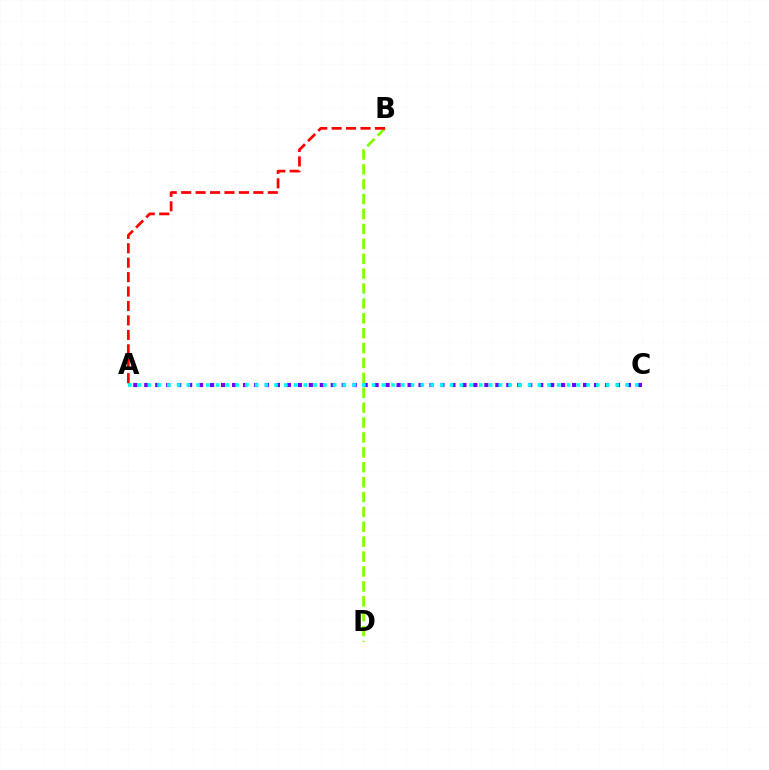{('B', 'D'): [{'color': '#84ff00', 'line_style': 'dashed', 'thickness': 2.02}], ('A', 'C'): [{'color': '#7200ff', 'line_style': 'dotted', 'thickness': 2.98}, {'color': '#00fff6', 'line_style': 'dotted', 'thickness': 2.65}], ('A', 'B'): [{'color': '#ff0000', 'line_style': 'dashed', 'thickness': 1.96}]}